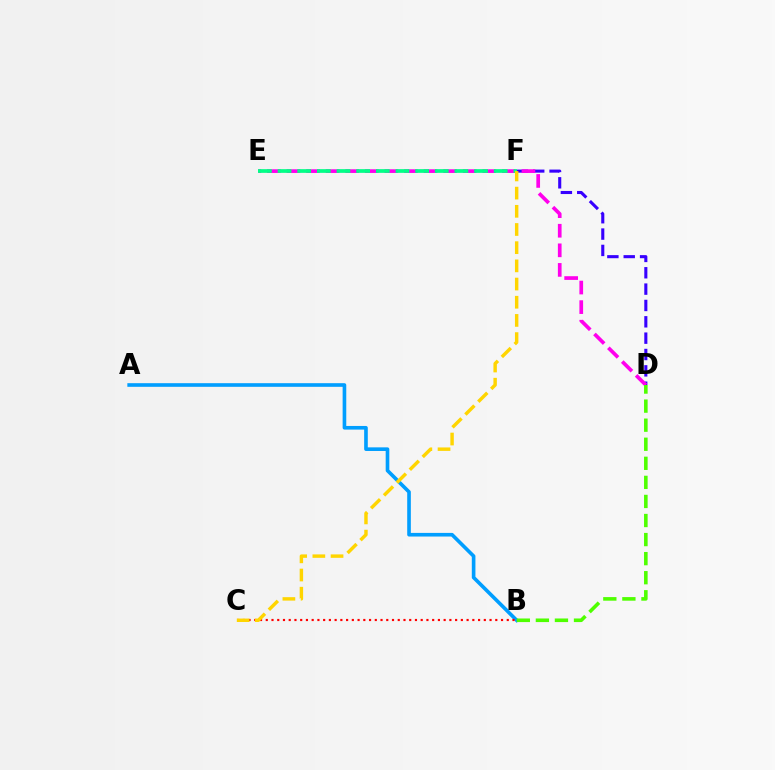{('D', 'F'): [{'color': '#3700ff', 'line_style': 'dashed', 'thickness': 2.22}], ('A', 'B'): [{'color': '#009eff', 'line_style': 'solid', 'thickness': 2.62}], ('D', 'E'): [{'color': '#ff00ed', 'line_style': 'dashed', 'thickness': 2.66}], ('E', 'F'): [{'color': '#00ff86', 'line_style': 'dashed', 'thickness': 2.67}], ('B', 'C'): [{'color': '#ff0000', 'line_style': 'dotted', 'thickness': 1.56}], ('B', 'D'): [{'color': '#4fff00', 'line_style': 'dashed', 'thickness': 2.59}], ('C', 'F'): [{'color': '#ffd500', 'line_style': 'dashed', 'thickness': 2.47}]}